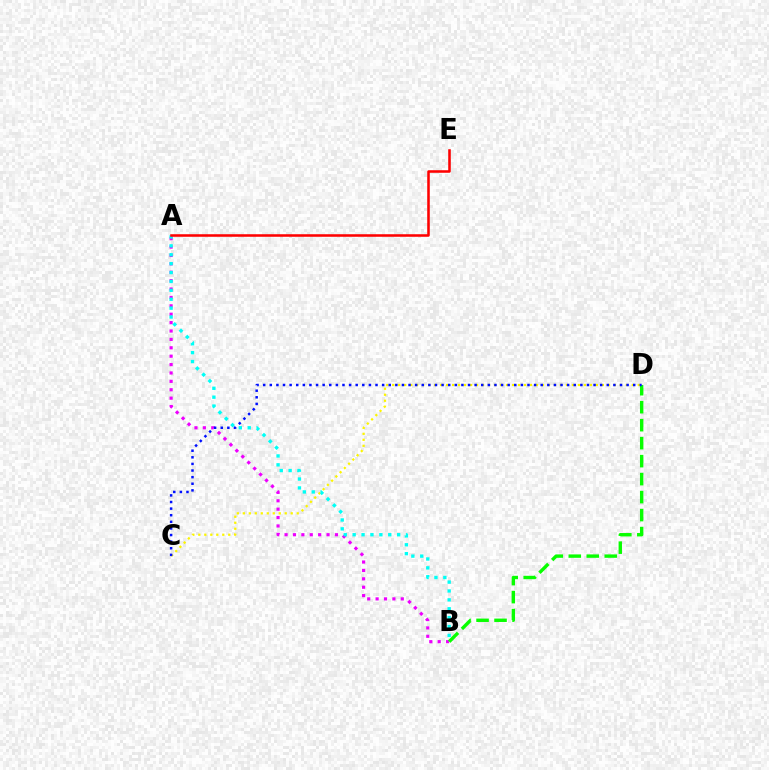{('A', 'B'): [{'color': '#ee00ff', 'line_style': 'dotted', 'thickness': 2.28}, {'color': '#00fff6', 'line_style': 'dotted', 'thickness': 2.42}], ('C', 'D'): [{'color': '#fcf500', 'line_style': 'dotted', 'thickness': 1.63}, {'color': '#0010ff', 'line_style': 'dotted', 'thickness': 1.8}], ('B', 'D'): [{'color': '#08ff00', 'line_style': 'dashed', 'thickness': 2.44}], ('A', 'E'): [{'color': '#ff0000', 'line_style': 'solid', 'thickness': 1.83}]}